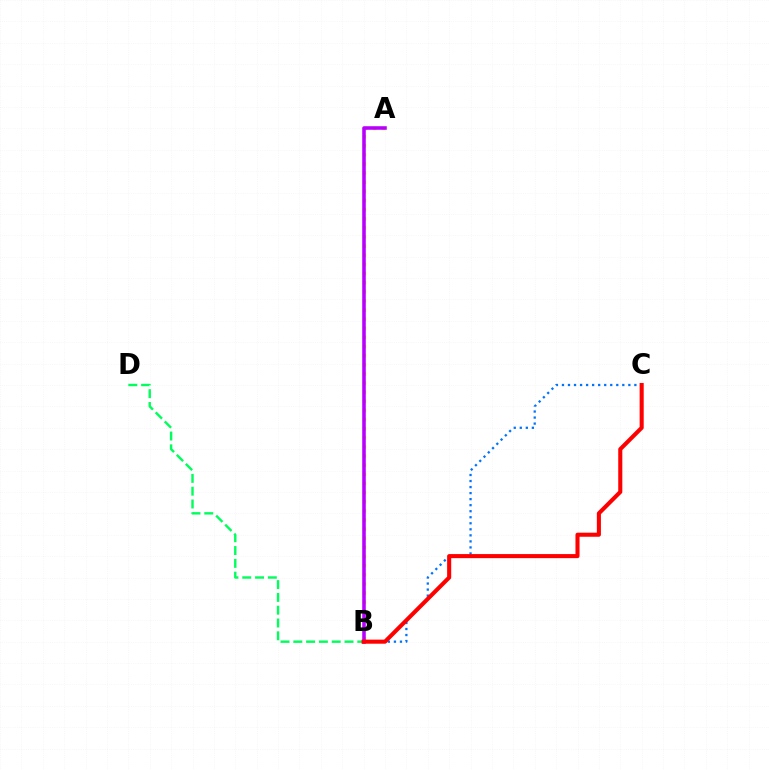{('A', 'B'): [{'color': '#d1ff00', 'line_style': 'dotted', 'thickness': 2.48}, {'color': '#b900ff', 'line_style': 'solid', 'thickness': 2.56}], ('B', 'C'): [{'color': '#0074ff', 'line_style': 'dotted', 'thickness': 1.64}, {'color': '#ff0000', 'line_style': 'solid', 'thickness': 2.93}], ('B', 'D'): [{'color': '#00ff5c', 'line_style': 'dashed', 'thickness': 1.74}]}